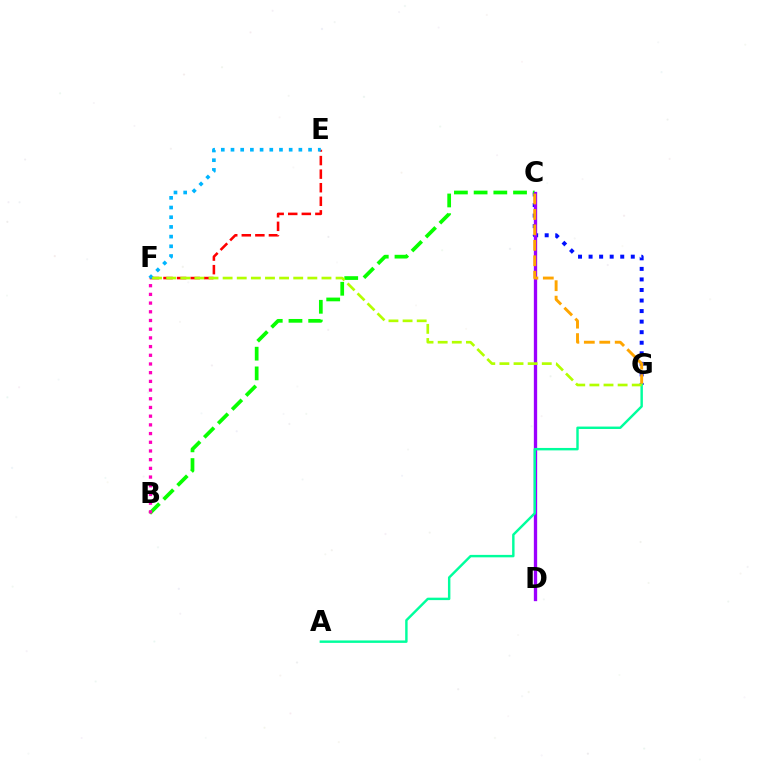{('C', 'G'): [{'color': '#0010ff', 'line_style': 'dotted', 'thickness': 2.87}, {'color': '#ffa500', 'line_style': 'dashed', 'thickness': 2.1}], ('B', 'C'): [{'color': '#08ff00', 'line_style': 'dashed', 'thickness': 2.68}], ('C', 'D'): [{'color': '#9b00ff', 'line_style': 'solid', 'thickness': 2.39}], ('B', 'F'): [{'color': '#ff00bd', 'line_style': 'dotted', 'thickness': 2.36}], ('E', 'F'): [{'color': '#ff0000', 'line_style': 'dashed', 'thickness': 1.84}, {'color': '#00b5ff', 'line_style': 'dotted', 'thickness': 2.63}], ('A', 'G'): [{'color': '#00ff9d', 'line_style': 'solid', 'thickness': 1.75}], ('F', 'G'): [{'color': '#b3ff00', 'line_style': 'dashed', 'thickness': 1.92}]}